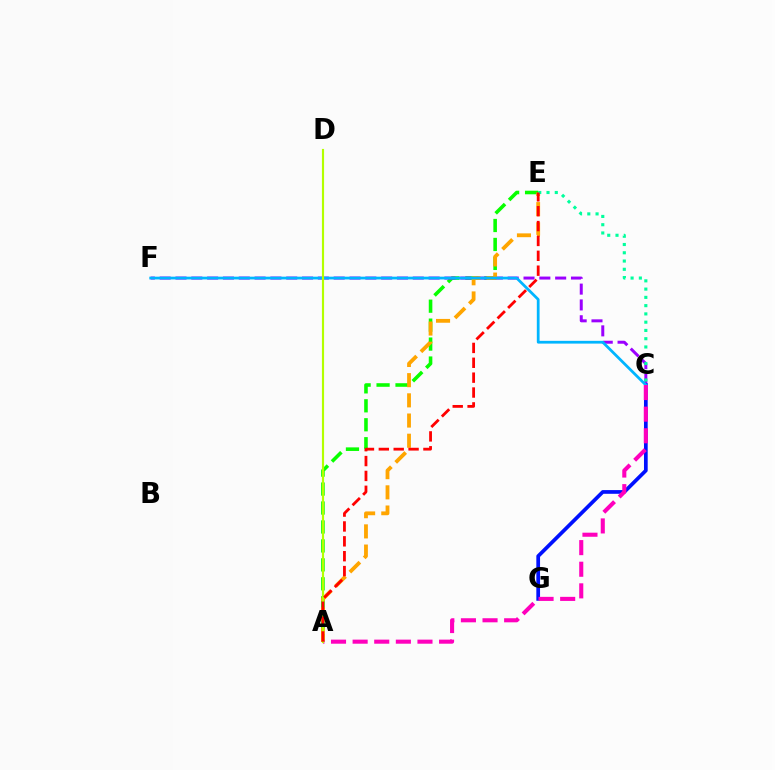{('A', 'E'): [{'color': '#08ff00', 'line_style': 'dashed', 'thickness': 2.58}, {'color': '#ffa500', 'line_style': 'dashed', 'thickness': 2.74}, {'color': '#ff0000', 'line_style': 'dashed', 'thickness': 2.02}], ('C', 'F'): [{'color': '#9b00ff', 'line_style': 'dashed', 'thickness': 2.15}, {'color': '#00b5ff', 'line_style': 'solid', 'thickness': 1.99}], ('C', 'G'): [{'color': '#0010ff', 'line_style': 'solid', 'thickness': 2.67}], ('C', 'E'): [{'color': '#00ff9d', 'line_style': 'dotted', 'thickness': 2.25}], ('A', 'C'): [{'color': '#ff00bd', 'line_style': 'dashed', 'thickness': 2.94}], ('A', 'D'): [{'color': '#b3ff00', 'line_style': 'solid', 'thickness': 1.55}]}